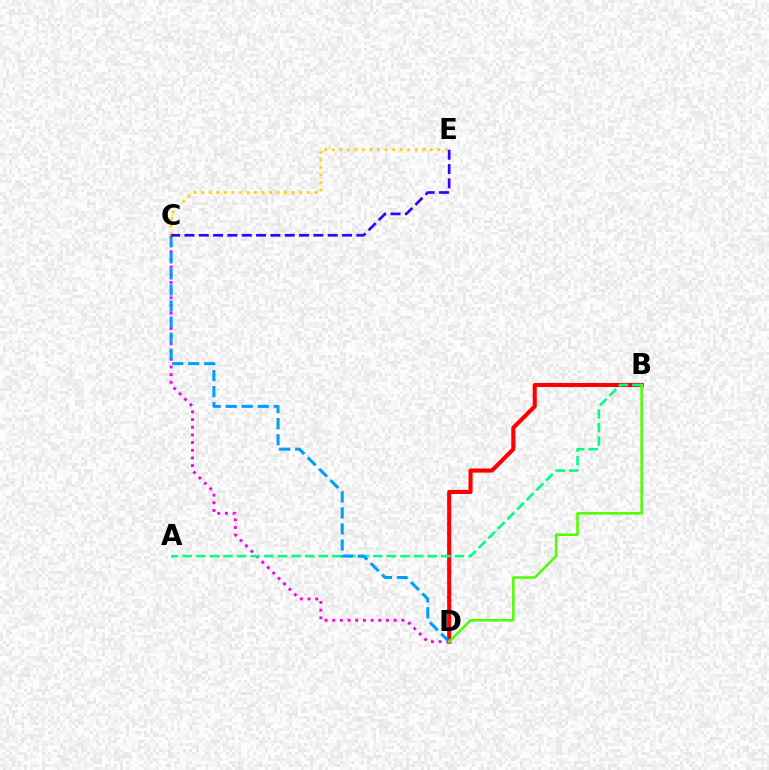{('B', 'D'): [{'color': '#ff0000', 'line_style': 'solid', 'thickness': 2.94}, {'color': '#4fff00', 'line_style': 'solid', 'thickness': 1.82}], ('C', 'D'): [{'color': '#ff00ed', 'line_style': 'dotted', 'thickness': 2.09}, {'color': '#009eff', 'line_style': 'dashed', 'thickness': 2.18}], ('A', 'B'): [{'color': '#00ff86', 'line_style': 'dashed', 'thickness': 1.85}], ('C', 'E'): [{'color': '#ffd500', 'line_style': 'dotted', 'thickness': 2.05}, {'color': '#3700ff', 'line_style': 'dashed', 'thickness': 1.95}]}